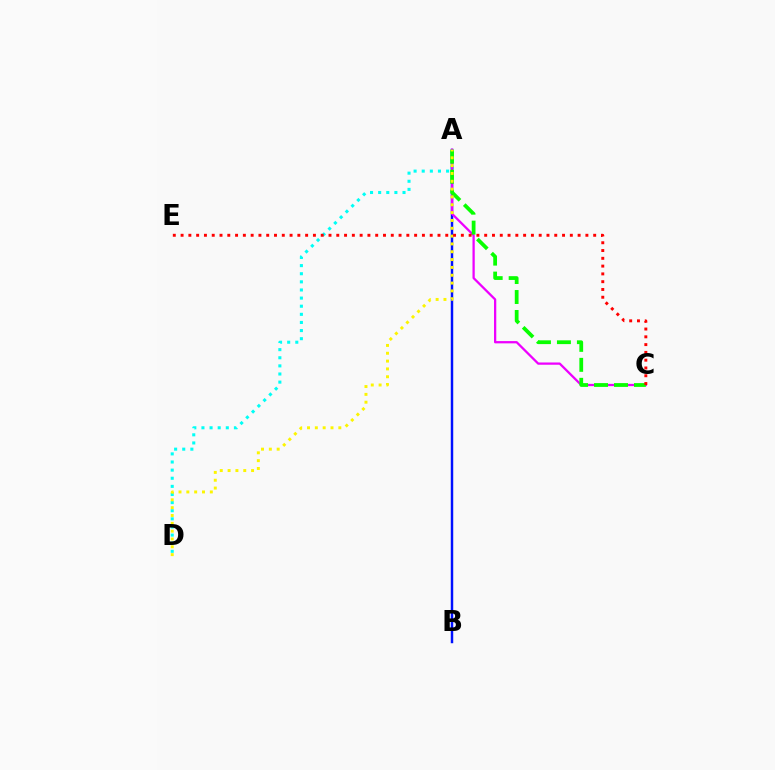{('A', 'D'): [{'color': '#00fff6', 'line_style': 'dotted', 'thickness': 2.21}, {'color': '#fcf500', 'line_style': 'dotted', 'thickness': 2.13}], ('A', 'B'): [{'color': '#0010ff', 'line_style': 'solid', 'thickness': 1.77}], ('A', 'C'): [{'color': '#ee00ff', 'line_style': 'solid', 'thickness': 1.64}, {'color': '#08ff00', 'line_style': 'dashed', 'thickness': 2.71}], ('C', 'E'): [{'color': '#ff0000', 'line_style': 'dotted', 'thickness': 2.12}]}